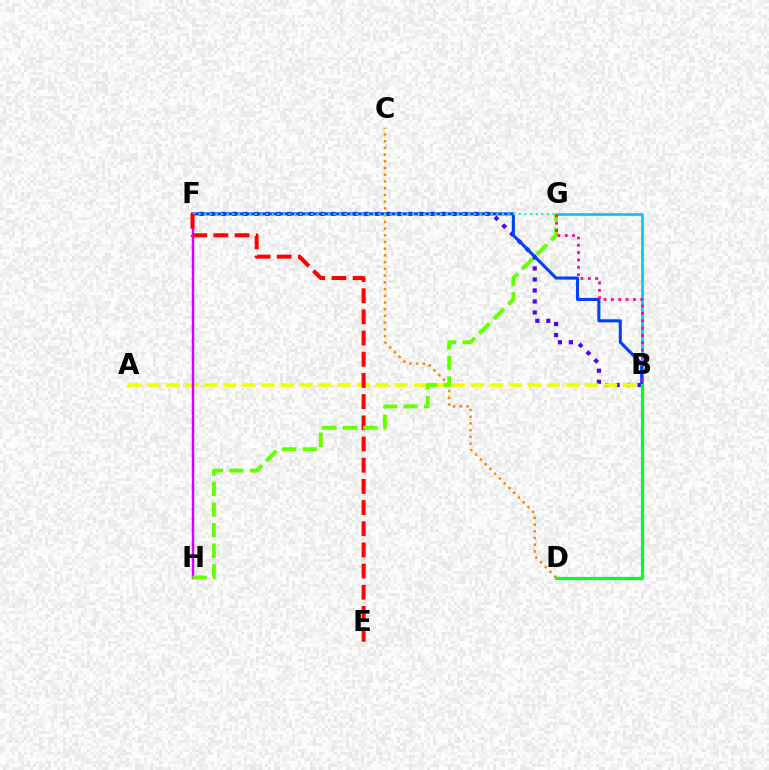{('B', 'G'): [{'color': '#00c7ff', 'line_style': 'solid', 'thickness': 1.93}, {'color': '#ff00a0', 'line_style': 'dotted', 'thickness': 1.99}], ('B', 'F'): [{'color': '#4f00ff', 'line_style': 'dotted', 'thickness': 2.99}, {'color': '#003fff', 'line_style': 'solid', 'thickness': 2.21}], ('A', 'B'): [{'color': '#eeff00', 'line_style': 'dashed', 'thickness': 2.59}], ('F', 'H'): [{'color': '#d600ff', 'line_style': 'solid', 'thickness': 1.76}], ('C', 'D'): [{'color': '#ff8800', 'line_style': 'dotted', 'thickness': 1.83}], ('F', 'G'): [{'color': '#00ffaf', 'line_style': 'dotted', 'thickness': 1.53}], ('E', 'F'): [{'color': '#ff0000', 'line_style': 'dashed', 'thickness': 2.88}], ('G', 'H'): [{'color': '#66ff00', 'line_style': 'dashed', 'thickness': 2.79}], ('B', 'D'): [{'color': '#00ff27', 'line_style': 'solid', 'thickness': 2.32}]}